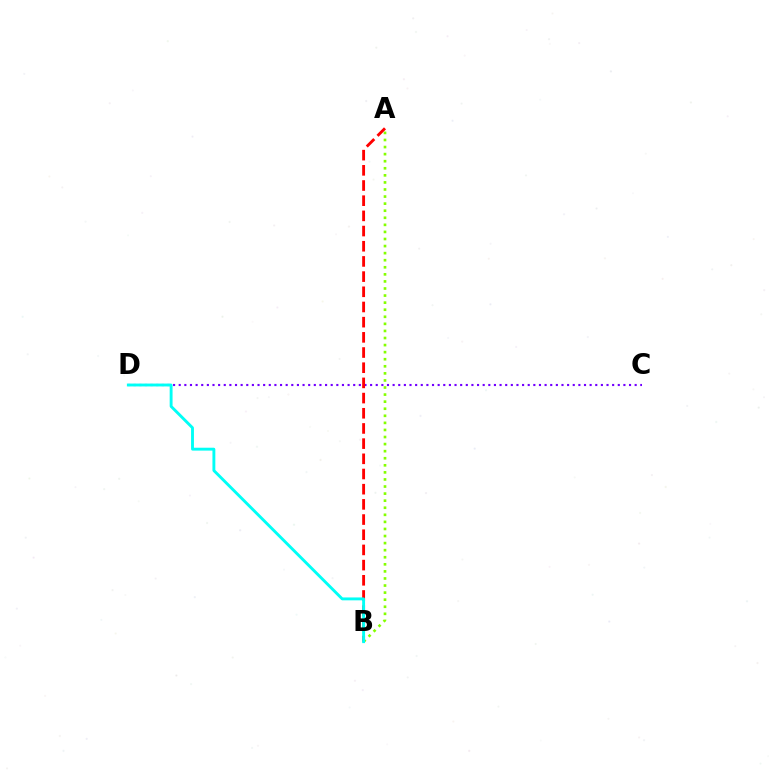{('C', 'D'): [{'color': '#7200ff', 'line_style': 'dotted', 'thickness': 1.53}], ('A', 'B'): [{'color': '#84ff00', 'line_style': 'dotted', 'thickness': 1.92}, {'color': '#ff0000', 'line_style': 'dashed', 'thickness': 2.06}], ('B', 'D'): [{'color': '#00fff6', 'line_style': 'solid', 'thickness': 2.08}]}